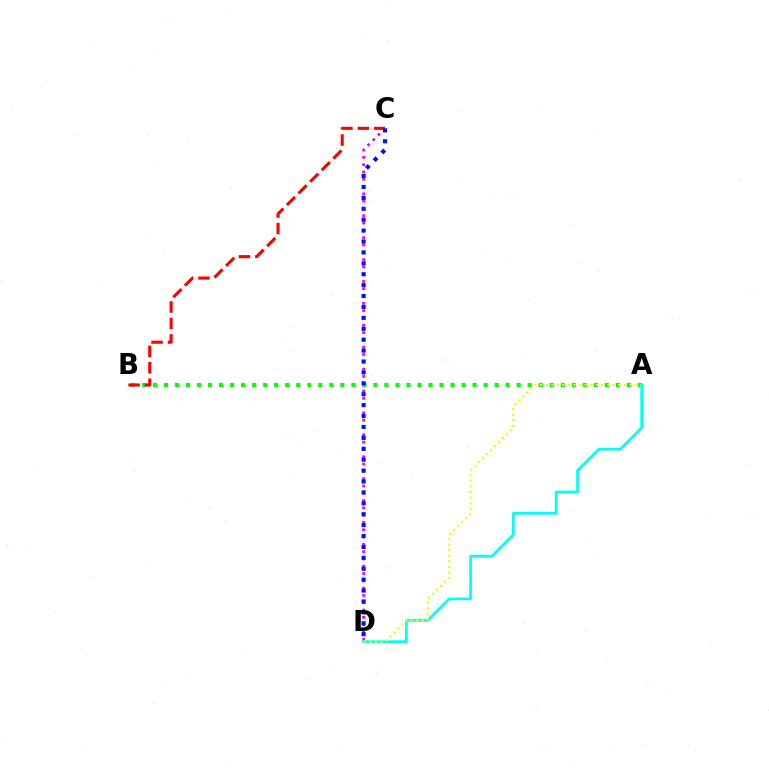{('A', 'B'): [{'color': '#08ff00', 'line_style': 'dotted', 'thickness': 2.99}], ('C', 'D'): [{'color': '#ee00ff', 'line_style': 'dotted', 'thickness': 1.98}, {'color': '#0010ff', 'line_style': 'dotted', 'thickness': 2.96}], ('A', 'D'): [{'color': '#00fff6', 'line_style': 'solid', 'thickness': 1.95}, {'color': '#fcf500', 'line_style': 'dotted', 'thickness': 1.52}], ('B', 'C'): [{'color': '#ff0000', 'line_style': 'dashed', 'thickness': 2.23}]}